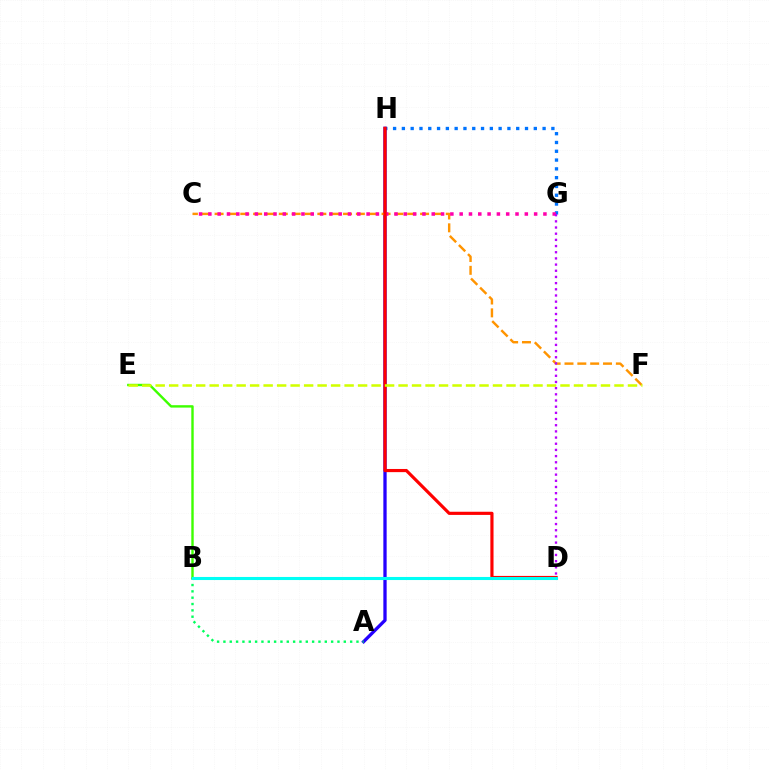{('G', 'H'): [{'color': '#0074ff', 'line_style': 'dotted', 'thickness': 2.39}], ('A', 'H'): [{'color': '#2500ff', 'line_style': 'solid', 'thickness': 2.37}], ('B', 'E'): [{'color': '#3dff00', 'line_style': 'solid', 'thickness': 1.73}], ('C', 'F'): [{'color': '#ff9400', 'line_style': 'dashed', 'thickness': 1.74}], ('C', 'G'): [{'color': '#ff00ac', 'line_style': 'dotted', 'thickness': 2.53}], ('D', 'H'): [{'color': '#ff0000', 'line_style': 'solid', 'thickness': 2.28}], ('A', 'B'): [{'color': '#00ff5c', 'line_style': 'dotted', 'thickness': 1.72}], ('E', 'F'): [{'color': '#d1ff00', 'line_style': 'dashed', 'thickness': 1.83}], ('D', 'G'): [{'color': '#b900ff', 'line_style': 'dotted', 'thickness': 1.68}], ('B', 'D'): [{'color': '#00fff6', 'line_style': 'solid', 'thickness': 2.22}]}